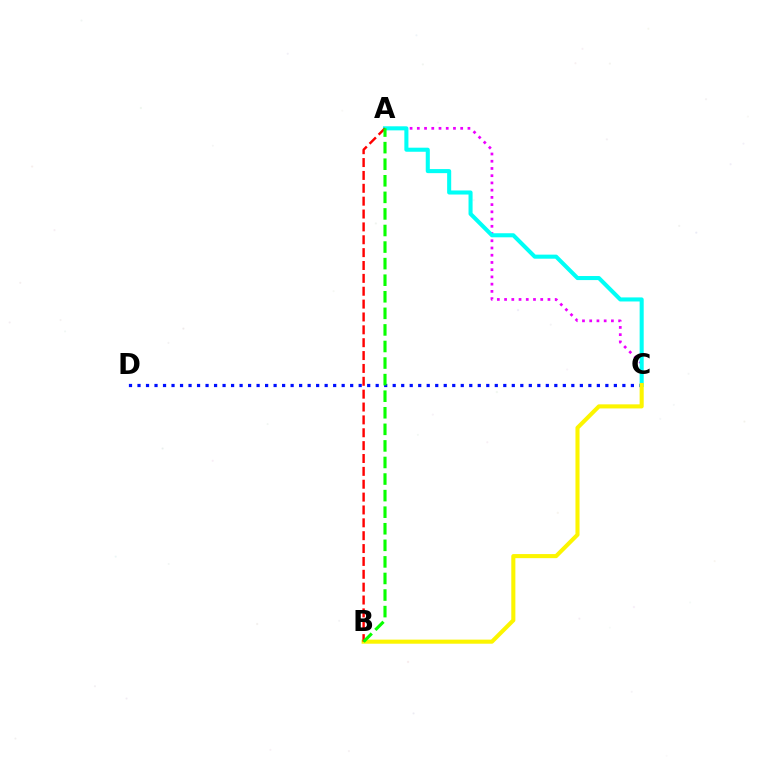{('C', 'D'): [{'color': '#0010ff', 'line_style': 'dotted', 'thickness': 2.31}], ('A', 'C'): [{'color': '#ee00ff', 'line_style': 'dotted', 'thickness': 1.96}, {'color': '#00fff6', 'line_style': 'solid', 'thickness': 2.93}], ('B', 'C'): [{'color': '#fcf500', 'line_style': 'solid', 'thickness': 2.94}], ('A', 'B'): [{'color': '#ff0000', 'line_style': 'dashed', 'thickness': 1.75}, {'color': '#08ff00', 'line_style': 'dashed', 'thickness': 2.25}]}